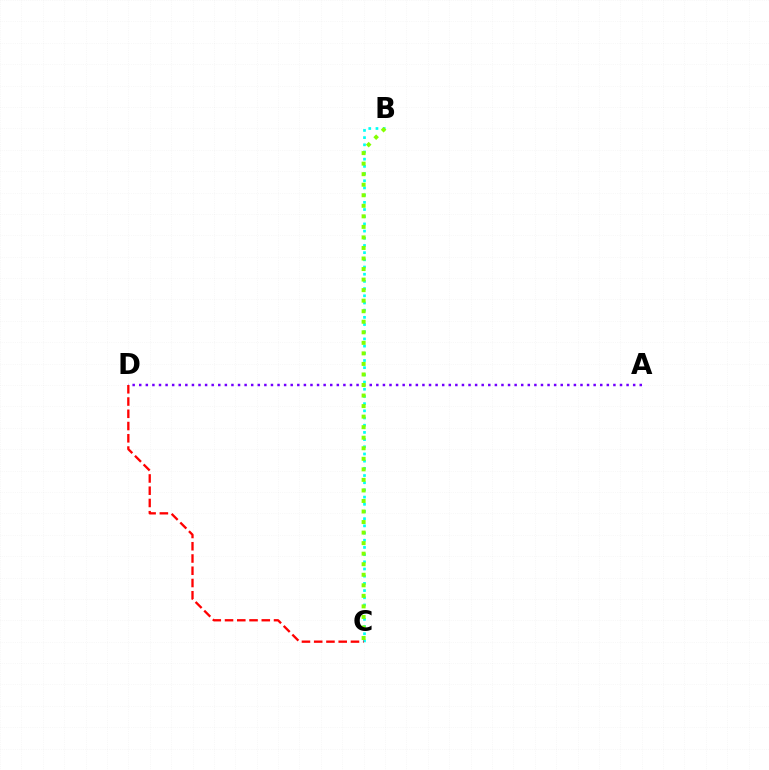{('B', 'C'): [{'color': '#00fff6', 'line_style': 'dotted', 'thickness': 1.95}, {'color': '#84ff00', 'line_style': 'dotted', 'thickness': 2.86}], ('A', 'D'): [{'color': '#7200ff', 'line_style': 'dotted', 'thickness': 1.79}], ('C', 'D'): [{'color': '#ff0000', 'line_style': 'dashed', 'thickness': 1.66}]}